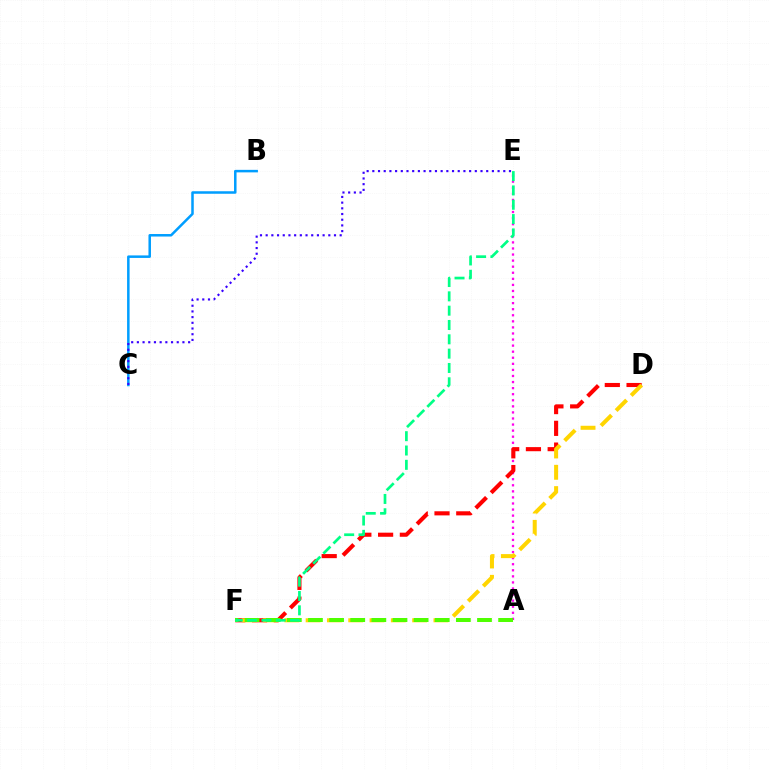{('A', 'E'): [{'color': '#ff00ed', 'line_style': 'dotted', 'thickness': 1.65}], ('D', 'F'): [{'color': '#ff0000', 'line_style': 'dashed', 'thickness': 2.96}, {'color': '#ffd500', 'line_style': 'dashed', 'thickness': 2.89}], ('B', 'C'): [{'color': '#009eff', 'line_style': 'solid', 'thickness': 1.81}], ('C', 'E'): [{'color': '#3700ff', 'line_style': 'dotted', 'thickness': 1.55}], ('A', 'F'): [{'color': '#4fff00', 'line_style': 'dashed', 'thickness': 2.87}], ('E', 'F'): [{'color': '#00ff86', 'line_style': 'dashed', 'thickness': 1.95}]}